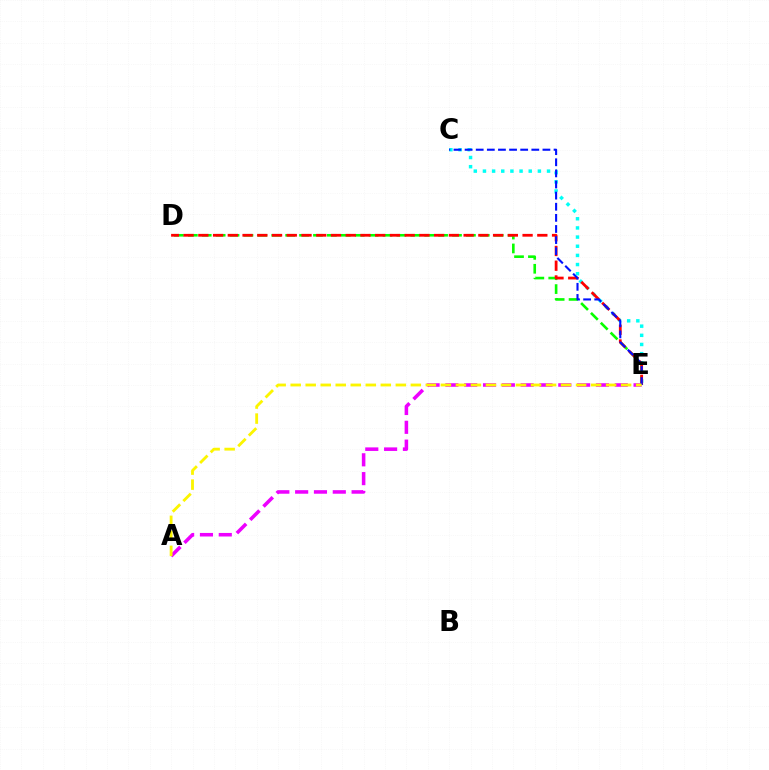{('D', 'E'): [{'color': '#08ff00', 'line_style': 'dashed', 'thickness': 1.89}, {'color': '#ff0000', 'line_style': 'dashed', 'thickness': 2.0}], ('C', 'E'): [{'color': '#00fff6', 'line_style': 'dotted', 'thickness': 2.49}, {'color': '#0010ff', 'line_style': 'dashed', 'thickness': 1.51}], ('A', 'E'): [{'color': '#ee00ff', 'line_style': 'dashed', 'thickness': 2.56}, {'color': '#fcf500', 'line_style': 'dashed', 'thickness': 2.04}]}